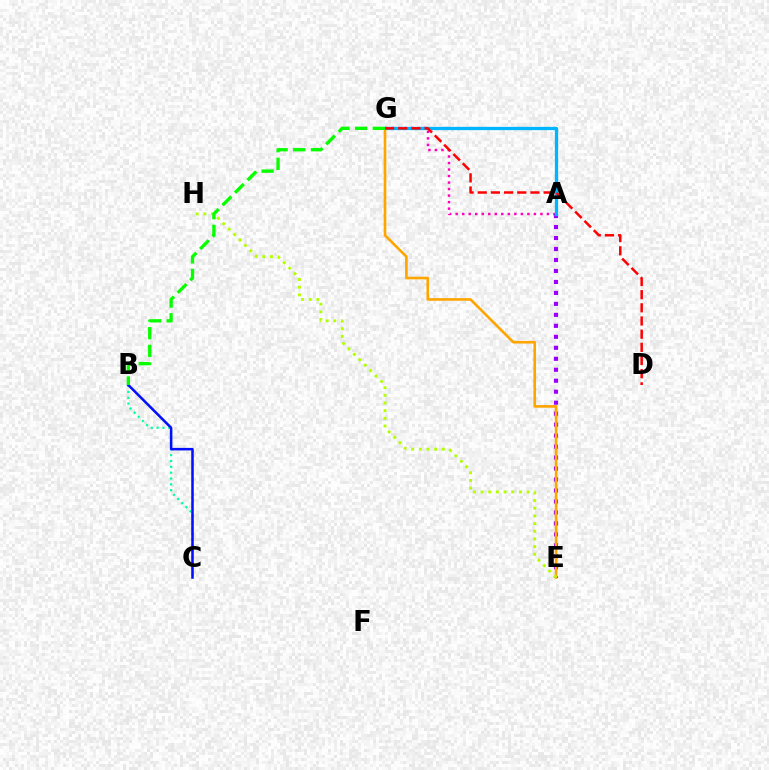{('B', 'C'): [{'color': '#00ff9d', 'line_style': 'dotted', 'thickness': 1.59}, {'color': '#0010ff', 'line_style': 'solid', 'thickness': 1.82}], ('A', 'G'): [{'color': '#ff00bd', 'line_style': 'dotted', 'thickness': 1.77}, {'color': '#00b5ff', 'line_style': 'solid', 'thickness': 2.38}], ('A', 'E'): [{'color': '#9b00ff', 'line_style': 'dotted', 'thickness': 2.98}], ('E', 'G'): [{'color': '#ffa500', 'line_style': 'solid', 'thickness': 1.9}], ('E', 'H'): [{'color': '#b3ff00', 'line_style': 'dotted', 'thickness': 2.08}], ('D', 'G'): [{'color': '#ff0000', 'line_style': 'dashed', 'thickness': 1.79}], ('B', 'G'): [{'color': '#08ff00', 'line_style': 'dashed', 'thickness': 2.4}]}